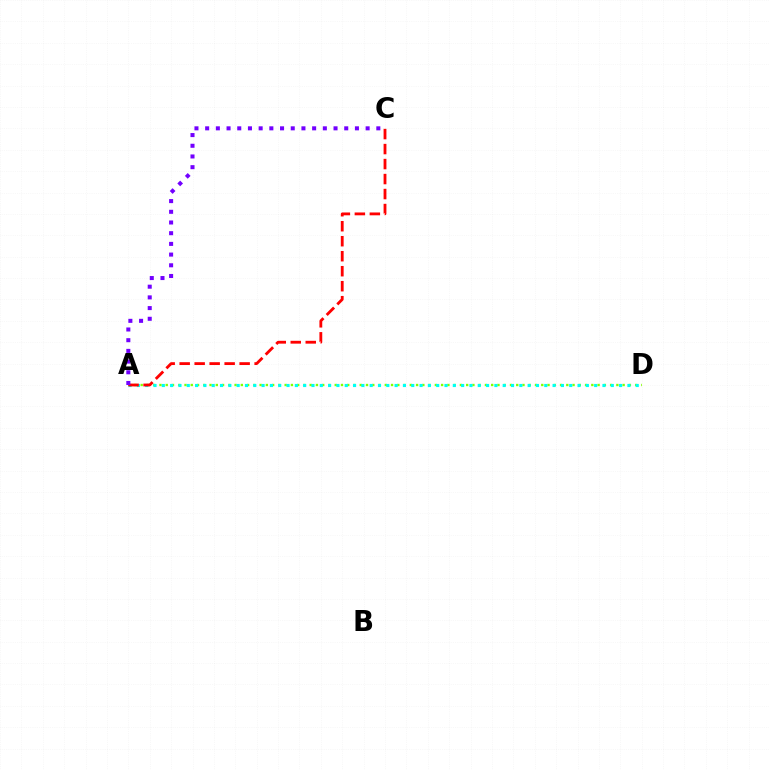{('A', 'D'): [{'color': '#84ff00', 'line_style': 'dotted', 'thickness': 1.7}, {'color': '#00fff6', 'line_style': 'dotted', 'thickness': 2.26}], ('A', 'C'): [{'color': '#ff0000', 'line_style': 'dashed', 'thickness': 2.04}, {'color': '#7200ff', 'line_style': 'dotted', 'thickness': 2.91}]}